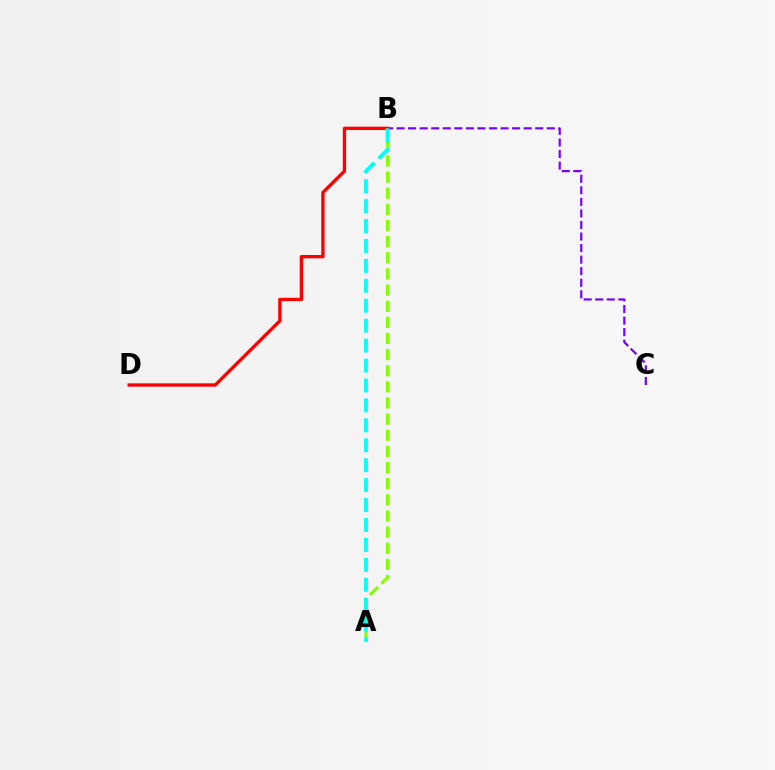{('A', 'B'): [{'color': '#84ff00', 'line_style': 'dashed', 'thickness': 2.19}, {'color': '#00fff6', 'line_style': 'dashed', 'thickness': 2.71}], ('B', 'C'): [{'color': '#7200ff', 'line_style': 'dashed', 'thickness': 1.57}], ('B', 'D'): [{'color': '#ff0000', 'line_style': 'solid', 'thickness': 2.39}]}